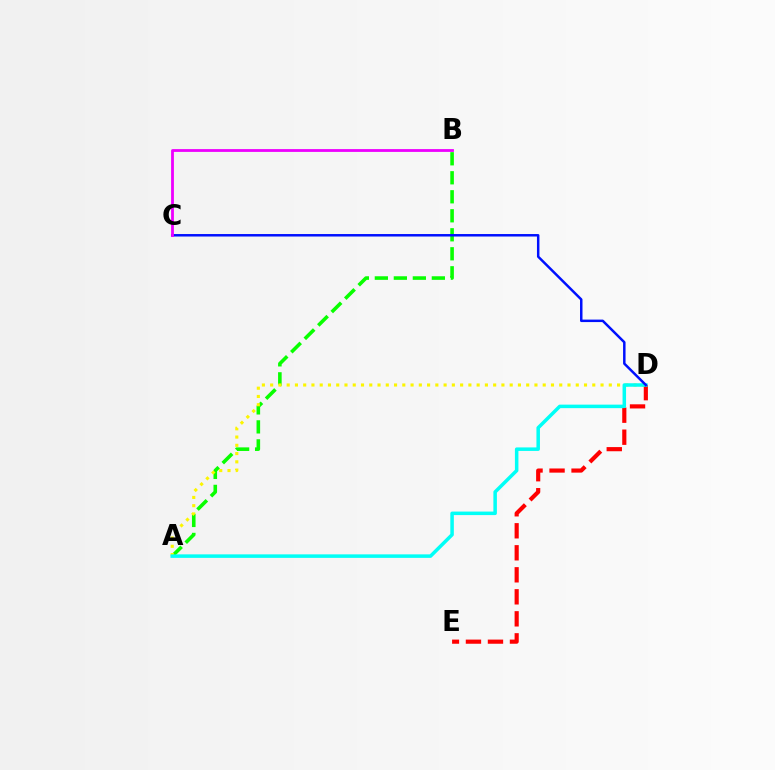{('A', 'B'): [{'color': '#08ff00', 'line_style': 'dashed', 'thickness': 2.58}], ('A', 'D'): [{'color': '#fcf500', 'line_style': 'dotted', 'thickness': 2.24}, {'color': '#00fff6', 'line_style': 'solid', 'thickness': 2.53}], ('D', 'E'): [{'color': '#ff0000', 'line_style': 'dashed', 'thickness': 2.99}], ('C', 'D'): [{'color': '#0010ff', 'line_style': 'solid', 'thickness': 1.79}], ('B', 'C'): [{'color': '#ee00ff', 'line_style': 'solid', 'thickness': 2.02}]}